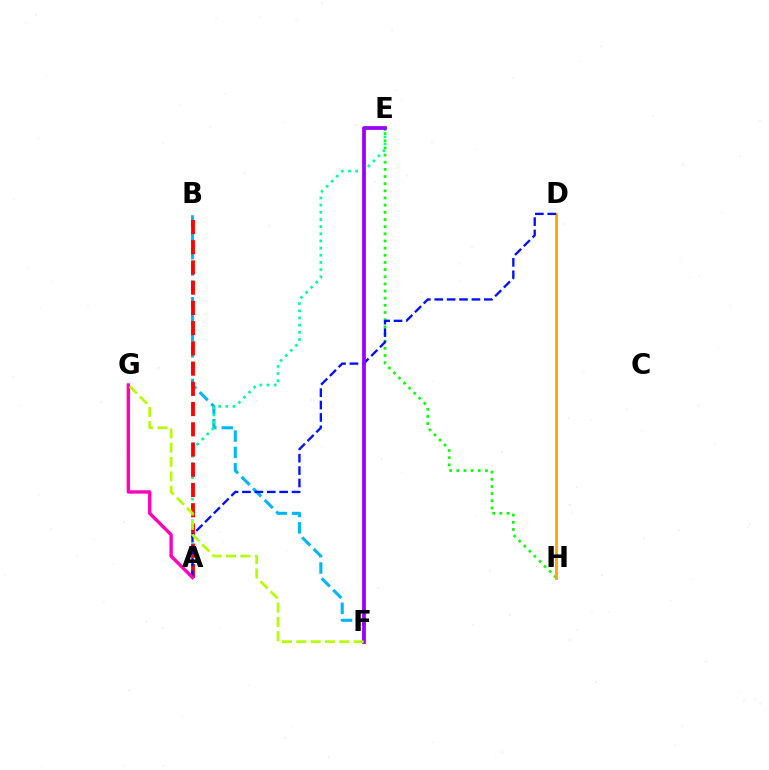{('B', 'F'): [{'color': '#00b5ff', 'line_style': 'dashed', 'thickness': 2.22}], ('A', 'E'): [{'color': '#00ff9d', 'line_style': 'dotted', 'thickness': 1.95}], ('E', 'H'): [{'color': '#08ff00', 'line_style': 'dotted', 'thickness': 1.94}], ('A', 'B'): [{'color': '#ff0000', 'line_style': 'dashed', 'thickness': 2.75}], ('D', 'H'): [{'color': '#ffa500', 'line_style': 'solid', 'thickness': 1.99}], ('A', 'D'): [{'color': '#0010ff', 'line_style': 'dashed', 'thickness': 1.68}], ('A', 'G'): [{'color': '#ff00bd', 'line_style': 'solid', 'thickness': 2.43}], ('E', 'F'): [{'color': '#9b00ff', 'line_style': 'solid', 'thickness': 2.7}], ('F', 'G'): [{'color': '#b3ff00', 'line_style': 'dashed', 'thickness': 1.95}]}